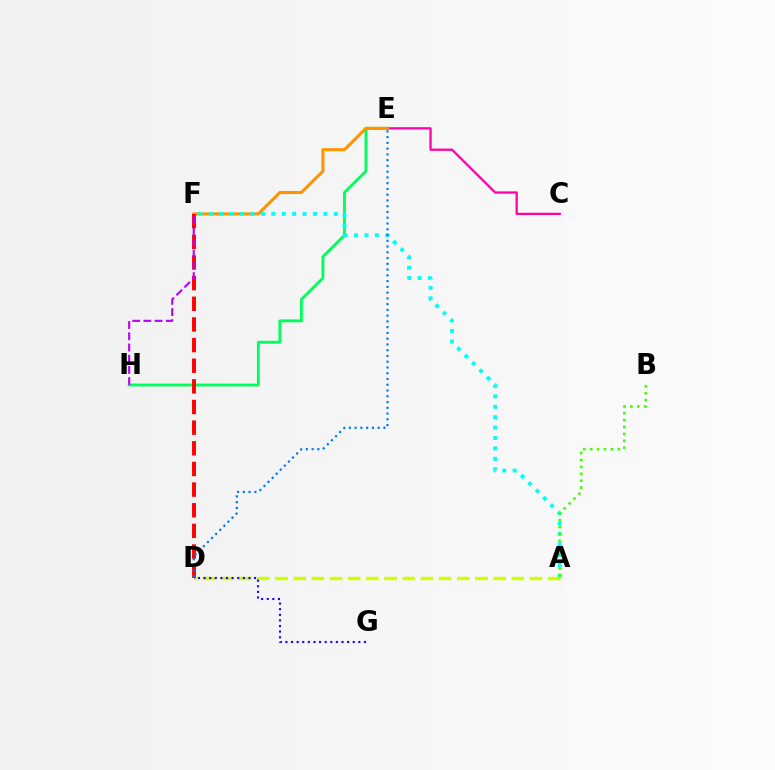{('E', 'H'): [{'color': '#00ff5c', 'line_style': 'solid', 'thickness': 2.05}], ('C', 'E'): [{'color': '#ff00ac', 'line_style': 'solid', 'thickness': 1.64}], ('A', 'D'): [{'color': '#d1ff00', 'line_style': 'dashed', 'thickness': 2.47}], ('E', 'F'): [{'color': '#ff9400', 'line_style': 'solid', 'thickness': 2.21}], ('A', 'F'): [{'color': '#00fff6', 'line_style': 'dotted', 'thickness': 2.83}], ('A', 'B'): [{'color': '#3dff00', 'line_style': 'dotted', 'thickness': 1.88}], ('D', 'F'): [{'color': '#ff0000', 'line_style': 'dashed', 'thickness': 2.8}], ('D', 'G'): [{'color': '#2500ff', 'line_style': 'dotted', 'thickness': 1.52}], ('F', 'H'): [{'color': '#b900ff', 'line_style': 'dashed', 'thickness': 1.52}], ('D', 'E'): [{'color': '#0074ff', 'line_style': 'dotted', 'thickness': 1.56}]}